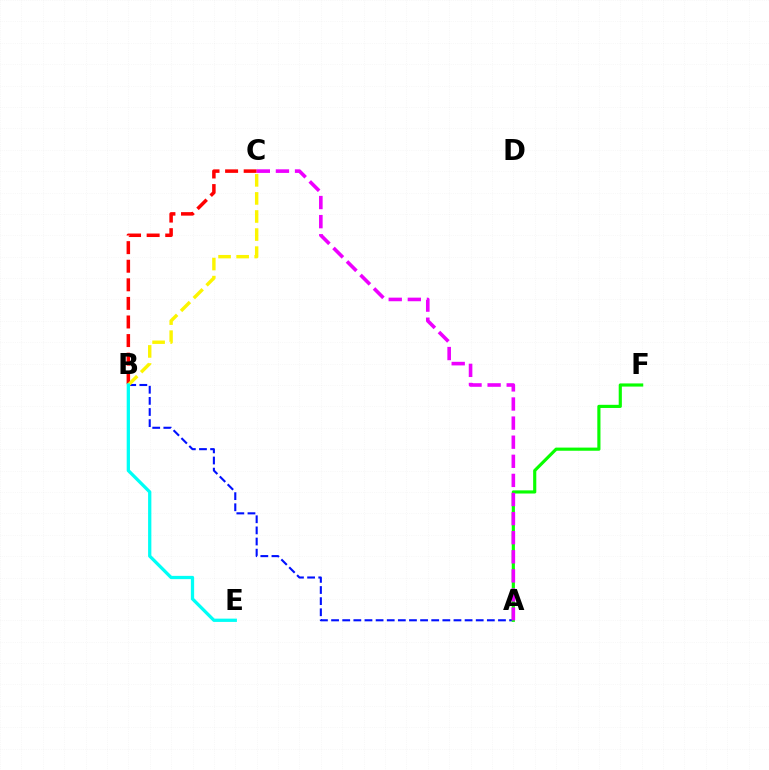{('A', 'B'): [{'color': '#0010ff', 'line_style': 'dashed', 'thickness': 1.51}], ('B', 'C'): [{'color': '#ff0000', 'line_style': 'dashed', 'thickness': 2.52}, {'color': '#fcf500', 'line_style': 'dashed', 'thickness': 2.45}], ('A', 'F'): [{'color': '#08ff00', 'line_style': 'solid', 'thickness': 2.27}], ('B', 'E'): [{'color': '#00fff6', 'line_style': 'solid', 'thickness': 2.36}], ('A', 'C'): [{'color': '#ee00ff', 'line_style': 'dashed', 'thickness': 2.59}]}